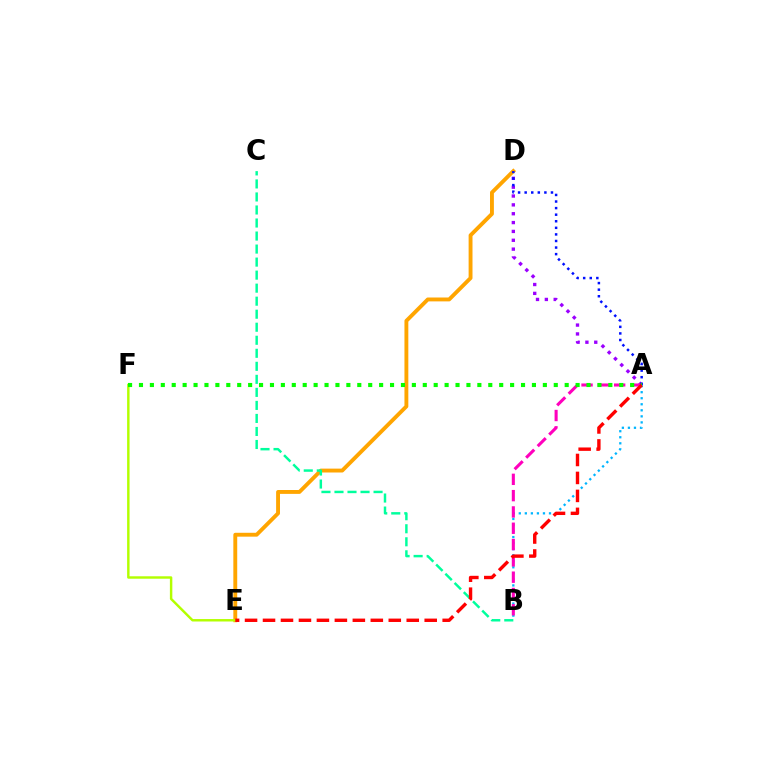{('D', 'E'): [{'color': '#ffa500', 'line_style': 'solid', 'thickness': 2.79}], ('E', 'F'): [{'color': '#b3ff00', 'line_style': 'solid', 'thickness': 1.76}], ('A', 'B'): [{'color': '#00b5ff', 'line_style': 'dotted', 'thickness': 1.64}, {'color': '#ff00bd', 'line_style': 'dashed', 'thickness': 2.22}], ('A', 'D'): [{'color': '#9b00ff', 'line_style': 'dotted', 'thickness': 2.4}, {'color': '#0010ff', 'line_style': 'dotted', 'thickness': 1.79}], ('B', 'C'): [{'color': '#00ff9d', 'line_style': 'dashed', 'thickness': 1.77}], ('A', 'F'): [{'color': '#08ff00', 'line_style': 'dotted', 'thickness': 2.97}], ('A', 'E'): [{'color': '#ff0000', 'line_style': 'dashed', 'thickness': 2.44}]}